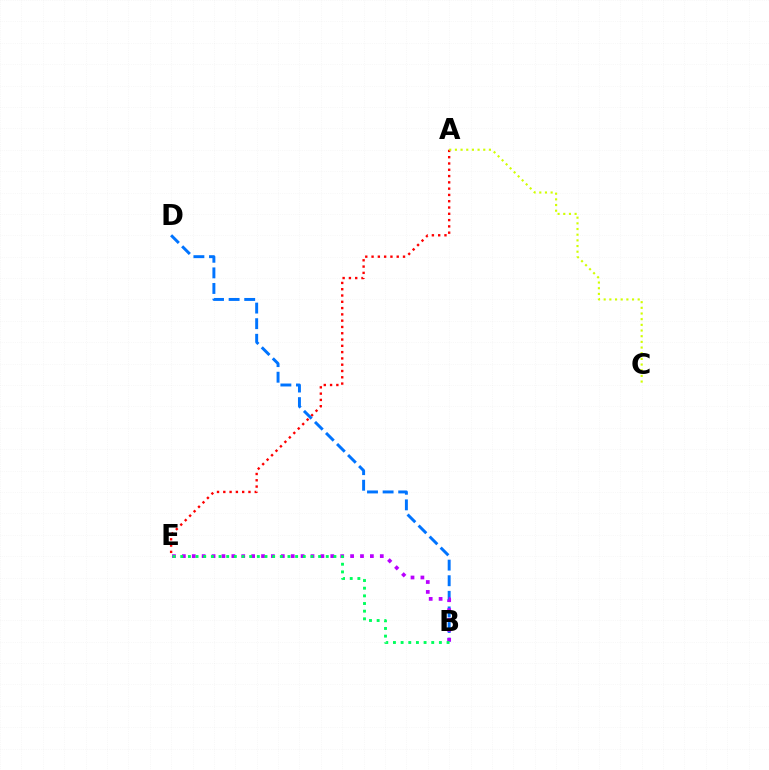{('A', 'E'): [{'color': '#ff0000', 'line_style': 'dotted', 'thickness': 1.71}], ('B', 'D'): [{'color': '#0074ff', 'line_style': 'dashed', 'thickness': 2.12}], ('A', 'C'): [{'color': '#d1ff00', 'line_style': 'dotted', 'thickness': 1.54}], ('B', 'E'): [{'color': '#b900ff', 'line_style': 'dotted', 'thickness': 2.69}, {'color': '#00ff5c', 'line_style': 'dotted', 'thickness': 2.08}]}